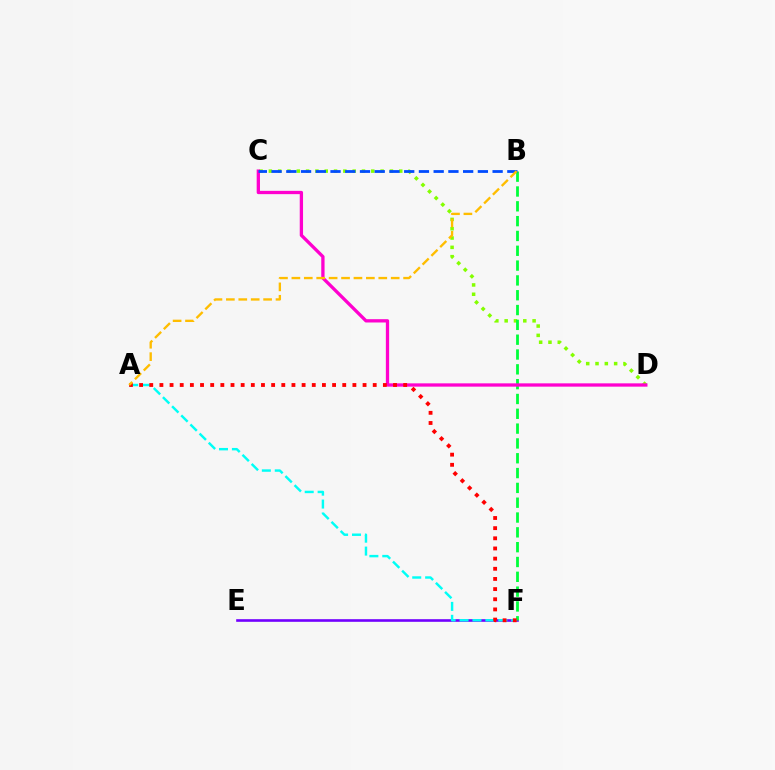{('E', 'F'): [{'color': '#7200ff', 'line_style': 'solid', 'thickness': 1.89}], ('C', 'D'): [{'color': '#84ff00', 'line_style': 'dotted', 'thickness': 2.53}, {'color': '#ff00cf', 'line_style': 'solid', 'thickness': 2.38}], ('B', 'F'): [{'color': '#00ff39', 'line_style': 'dashed', 'thickness': 2.01}], ('B', 'C'): [{'color': '#004bff', 'line_style': 'dashed', 'thickness': 2.0}], ('A', 'F'): [{'color': '#00fff6', 'line_style': 'dashed', 'thickness': 1.76}, {'color': '#ff0000', 'line_style': 'dotted', 'thickness': 2.76}], ('A', 'B'): [{'color': '#ffbd00', 'line_style': 'dashed', 'thickness': 1.69}]}